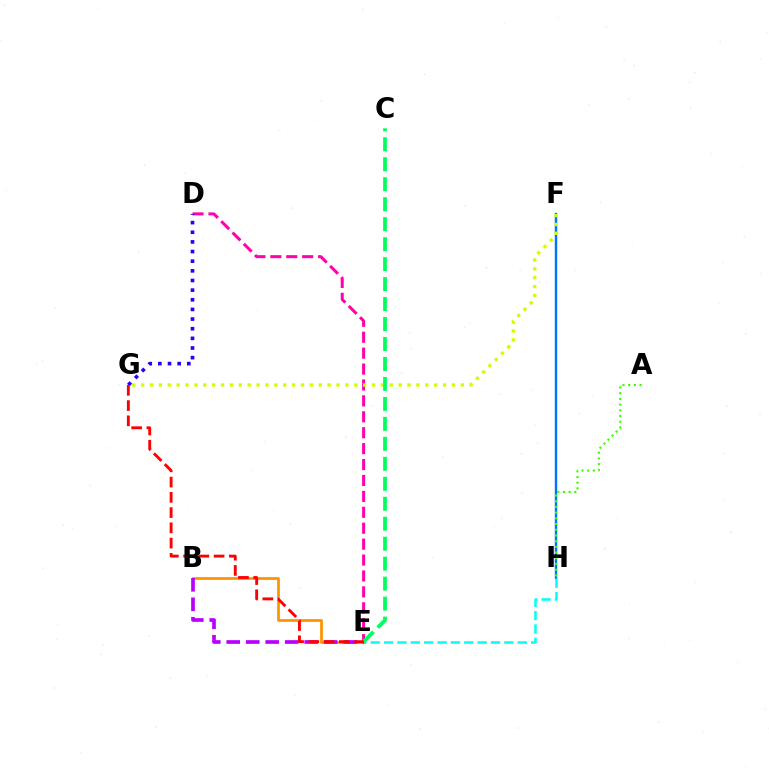{('B', 'E'): [{'color': '#ff9400', 'line_style': 'solid', 'thickness': 1.98}, {'color': '#b900ff', 'line_style': 'dashed', 'thickness': 2.65}], ('F', 'H'): [{'color': '#0074ff', 'line_style': 'solid', 'thickness': 1.75}], ('D', 'E'): [{'color': '#ff00ac', 'line_style': 'dashed', 'thickness': 2.16}], ('F', 'G'): [{'color': '#d1ff00', 'line_style': 'dotted', 'thickness': 2.41}], ('E', 'H'): [{'color': '#00fff6', 'line_style': 'dashed', 'thickness': 1.82}], ('C', 'E'): [{'color': '#00ff5c', 'line_style': 'dashed', 'thickness': 2.71}], ('D', 'G'): [{'color': '#2500ff', 'line_style': 'dotted', 'thickness': 2.62}], ('E', 'G'): [{'color': '#ff0000', 'line_style': 'dashed', 'thickness': 2.07}], ('A', 'H'): [{'color': '#3dff00', 'line_style': 'dotted', 'thickness': 1.55}]}